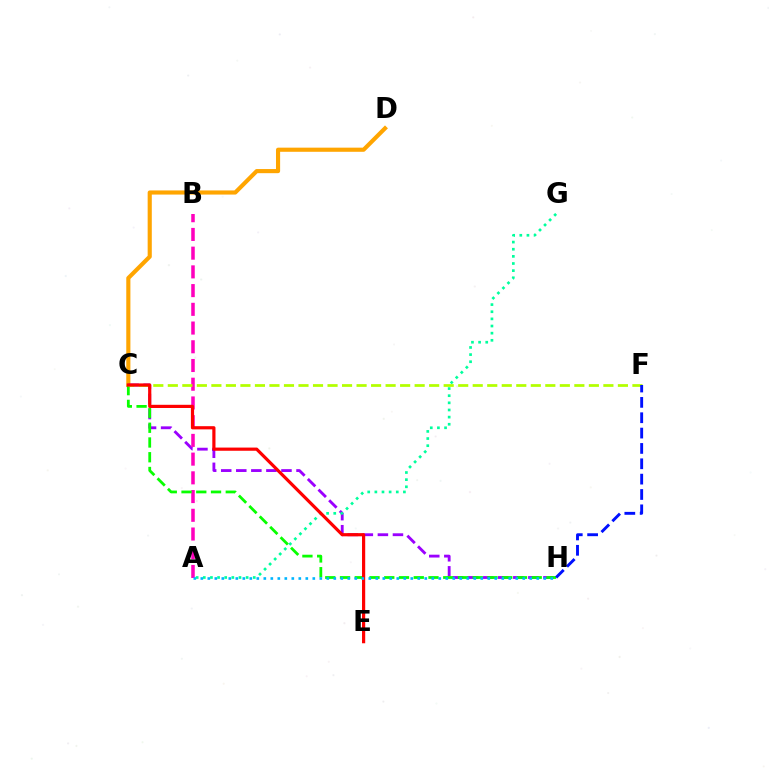{('C', 'D'): [{'color': '#ffa500', 'line_style': 'solid', 'thickness': 2.97}], ('C', 'H'): [{'color': '#9b00ff', 'line_style': 'dashed', 'thickness': 2.05}, {'color': '#08ff00', 'line_style': 'dashed', 'thickness': 2.0}], ('A', 'B'): [{'color': '#ff00bd', 'line_style': 'dashed', 'thickness': 2.54}], ('A', 'G'): [{'color': '#00ff9d', 'line_style': 'dotted', 'thickness': 1.94}], ('C', 'F'): [{'color': '#b3ff00', 'line_style': 'dashed', 'thickness': 1.97}], ('C', 'E'): [{'color': '#ff0000', 'line_style': 'solid', 'thickness': 2.3}], ('A', 'H'): [{'color': '#00b5ff', 'line_style': 'dotted', 'thickness': 1.9}], ('F', 'H'): [{'color': '#0010ff', 'line_style': 'dashed', 'thickness': 2.09}]}